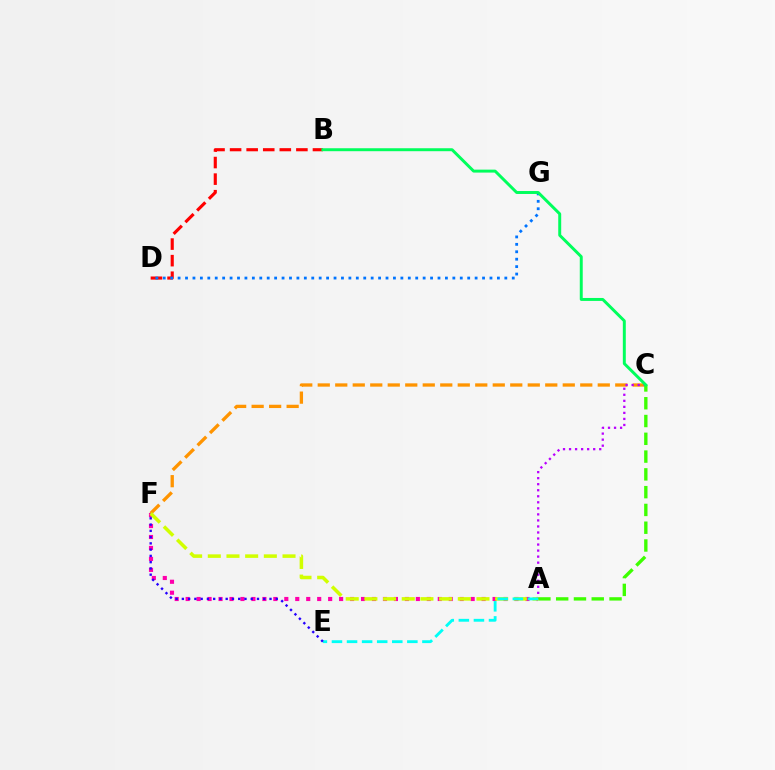{('C', 'F'): [{'color': '#ff9400', 'line_style': 'dashed', 'thickness': 2.38}], ('A', 'F'): [{'color': '#ff00ac', 'line_style': 'dotted', 'thickness': 2.98}, {'color': '#d1ff00', 'line_style': 'dashed', 'thickness': 2.54}], ('B', 'D'): [{'color': '#ff0000', 'line_style': 'dashed', 'thickness': 2.25}], ('A', 'C'): [{'color': '#b900ff', 'line_style': 'dotted', 'thickness': 1.64}, {'color': '#3dff00', 'line_style': 'dashed', 'thickness': 2.42}], ('D', 'G'): [{'color': '#0074ff', 'line_style': 'dotted', 'thickness': 2.02}], ('A', 'E'): [{'color': '#00fff6', 'line_style': 'dashed', 'thickness': 2.05}], ('B', 'C'): [{'color': '#00ff5c', 'line_style': 'solid', 'thickness': 2.13}], ('E', 'F'): [{'color': '#2500ff', 'line_style': 'dotted', 'thickness': 1.7}]}